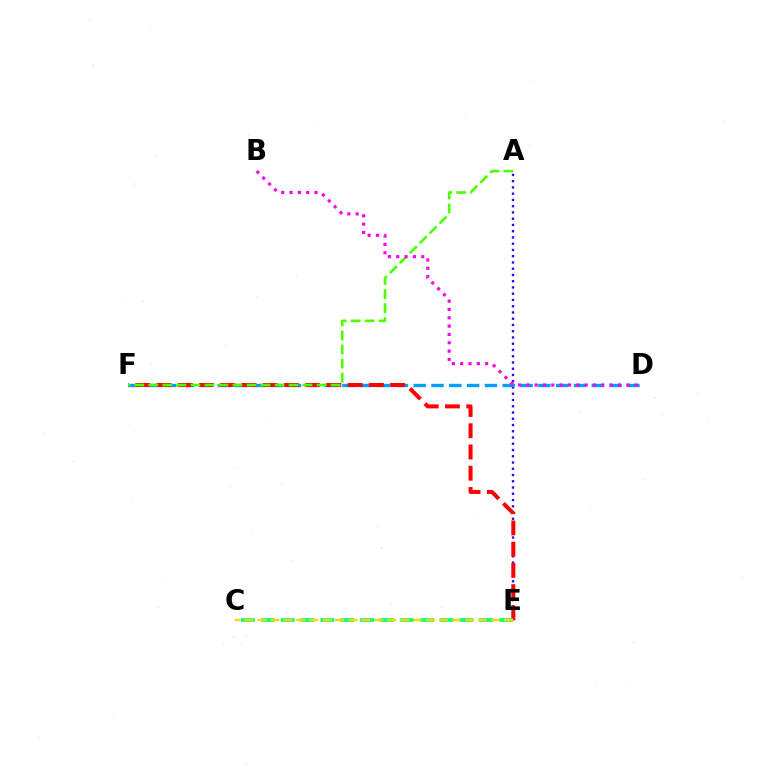{('A', 'E'): [{'color': '#3700ff', 'line_style': 'dotted', 'thickness': 1.7}], ('D', 'F'): [{'color': '#009eff', 'line_style': 'dashed', 'thickness': 2.42}], ('E', 'F'): [{'color': '#ff0000', 'line_style': 'dashed', 'thickness': 2.88}], ('A', 'F'): [{'color': '#4fff00', 'line_style': 'dashed', 'thickness': 1.91}], ('C', 'E'): [{'color': '#00ff86', 'line_style': 'dashed', 'thickness': 2.7}, {'color': '#ffd500', 'line_style': 'dashed', 'thickness': 1.76}], ('B', 'D'): [{'color': '#ff00ed', 'line_style': 'dotted', 'thickness': 2.26}]}